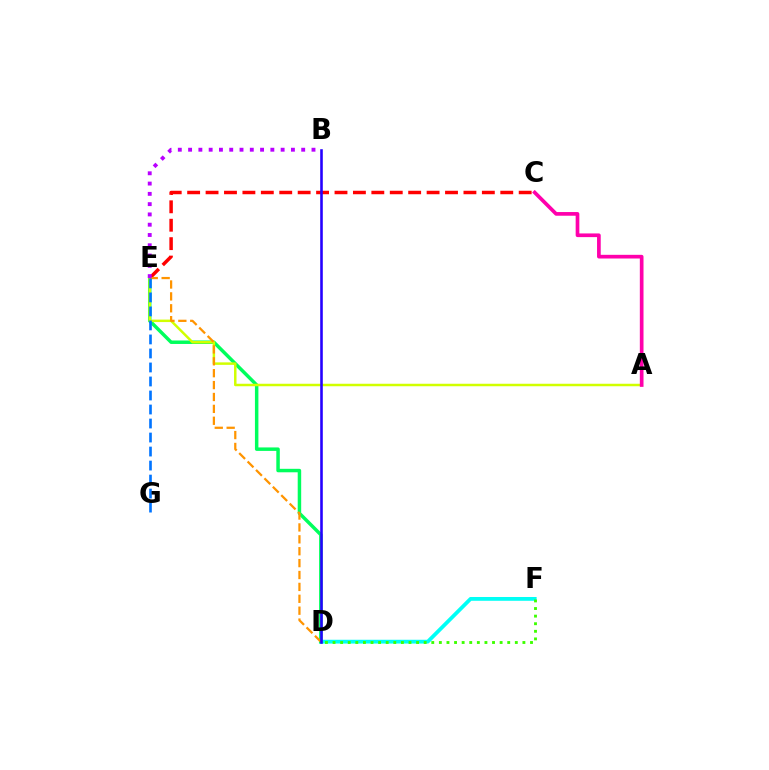{('D', 'F'): [{'color': '#00fff6', 'line_style': 'solid', 'thickness': 2.73}, {'color': '#3dff00', 'line_style': 'dotted', 'thickness': 2.06}], ('D', 'E'): [{'color': '#00ff5c', 'line_style': 'solid', 'thickness': 2.5}, {'color': '#ff9400', 'line_style': 'dashed', 'thickness': 1.62}], ('C', 'E'): [{'color': '#ff0000', 'line_style': 'dashed', 'thickness': 2.5}], ('A', 'E'): [{'color': '#d1ff00', 'line_style': 'solid', 'thickness': 1.79}], ('B', 'E'): [{'color': '#b900ff', 'line_style': 'dotted', 'thickness': 2.79}], ('B', 'D'): [{'color': '#2500ff', 'line_style': 'solid', 'thickness': 1.86}], ('A', 'C'): [{'color': '#ff00ac', 'line_style': 'solid', 'thickness': 2.65}], ('E', 'G'): [{'color': '#0074ff', 'line_style': 'dashed', 'thickness': 1.9}]}